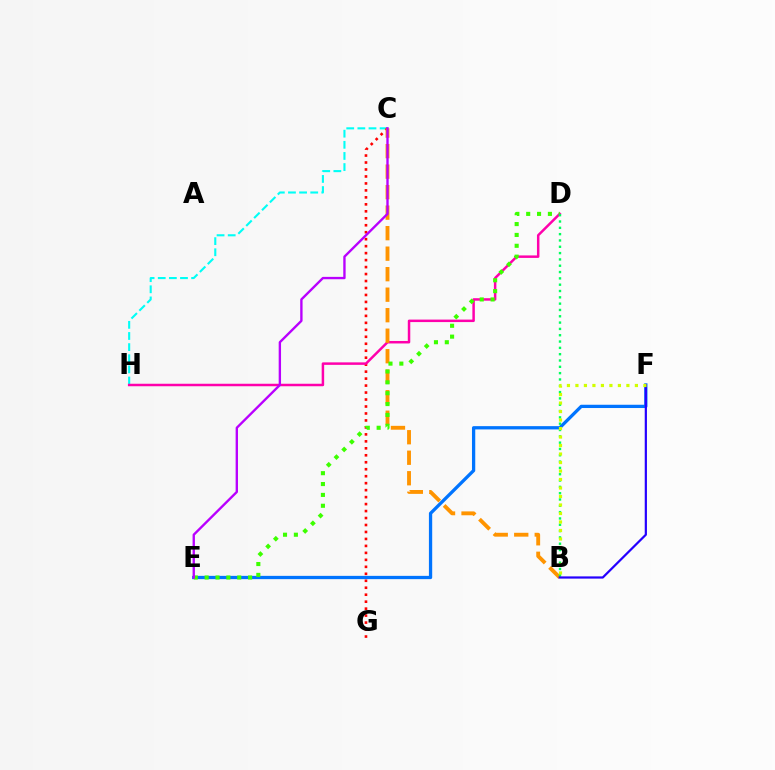{('C', 'H'): [{'color': '#00fff6', 'line_style': 'dashed', 'thickness': 1.51}], ('C', 'G'): [{'color': '#ff0000', 'line_style': 'dotted', 'thickness': 1.89}], ('D', 'H'): [{'color': '#ff00ac', 'line_style': 'solid', 'thickness': 1.79}], ('E', 'F'): [{'color': '#0074ff', 'line_style': 'solid', 'thickness': 2.36}], ('B', 'C'): [{'color': '#ff9400', 'line_style': 'dashed', 'thickness': 2.79}], ('D', 'E'): [{'color': '#3dff00', 'line_style': 'dotted', 'thickness': 2.95}], ('B', 'D'): [{'color': '#00ff5c', 'line_style': 'dotted', 'thickness': 1.72}], ('B', 'F'): [{'color': '#2500ff', 'line_style': 'solid', 'thickness': 1.59}, {'color': '#d1ff00', 'line_style': 'dotted', 'thickness': 2.31}], ('C', 'E'): [{'color': '#b900ff', 'line_style': 'solid', 'thickness': 1.7}]}